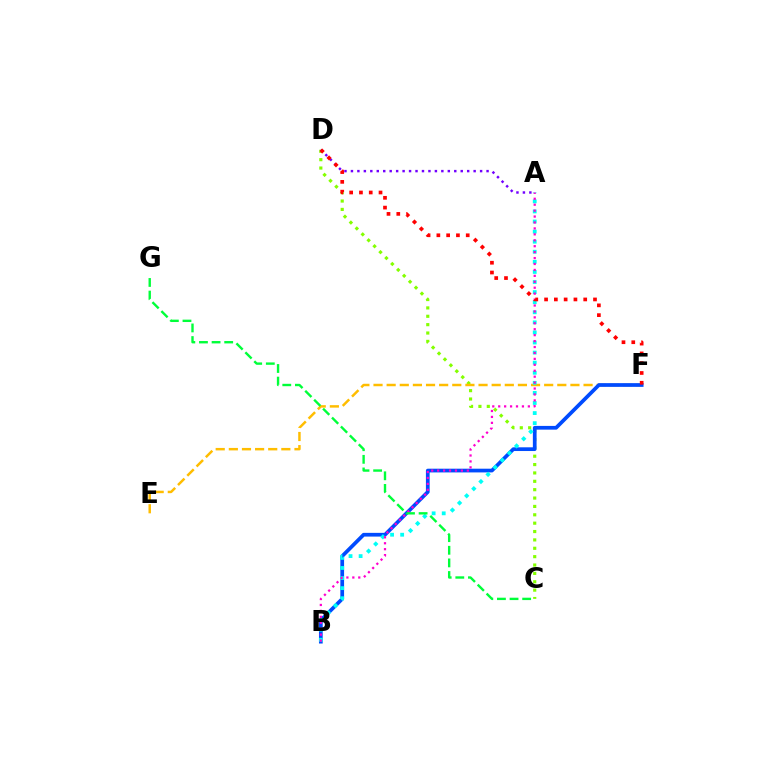{('C', 'D'): [{'color': '#84ff00', 'line_style': 'dotted', 'thickness': 2.27}], ('E', 'F'): [{'color': '#ffbd00', 'line_style': 'dashed', 'thickness': 1.78}], ('B', 'F'): [{'color': '#004bff', 'line_style': 'solid', 'thickness': 2.68}], ('A', 'B'): [{'color': '#00fff6', 'line_style': 'dotted', 'thickness': 2.74}, {'color': '#ff00cf', 'line_style': 'dotted', 'thickness': 1.61}], ('A', 'D'): [{'color': '#7200ff', 'line_style': 'dotted', 'thickness': 1.75}], ('C', 'G'): [{'color': '#00ff39', 'line_style': 'dashed', 'thickness': 1.71}], ('D', 'F'): [{'color': '#ff0000', 'line_style': 'dotted', 'thickness': 2.66}]}